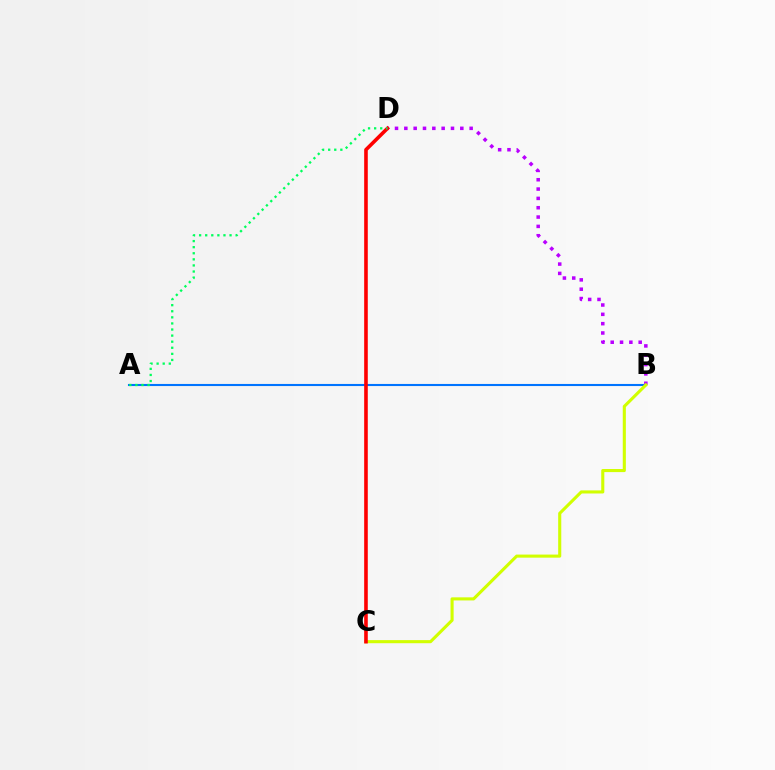{('A', 'B'): [{'color': '#0074ff', 'line_style': 'solid', 'thickness': 1.51}], ('B', 'D'): [{'color': '#b900ff', 'line_style': 'dotted', 'thickness': 2.54}], ('B', 'C'): [{'color': '#d1ff00', 'line_style': 'solid', 'thickness': 2.22}], ('C', 'D'): [{'color': '#ff0000', 'line_style': 'solid', 'thickness': 2.6}], ('A', 'D'): [{'color': '#00ff5c', 'line_style': 'dotted', 'thickness': 1.65}]}